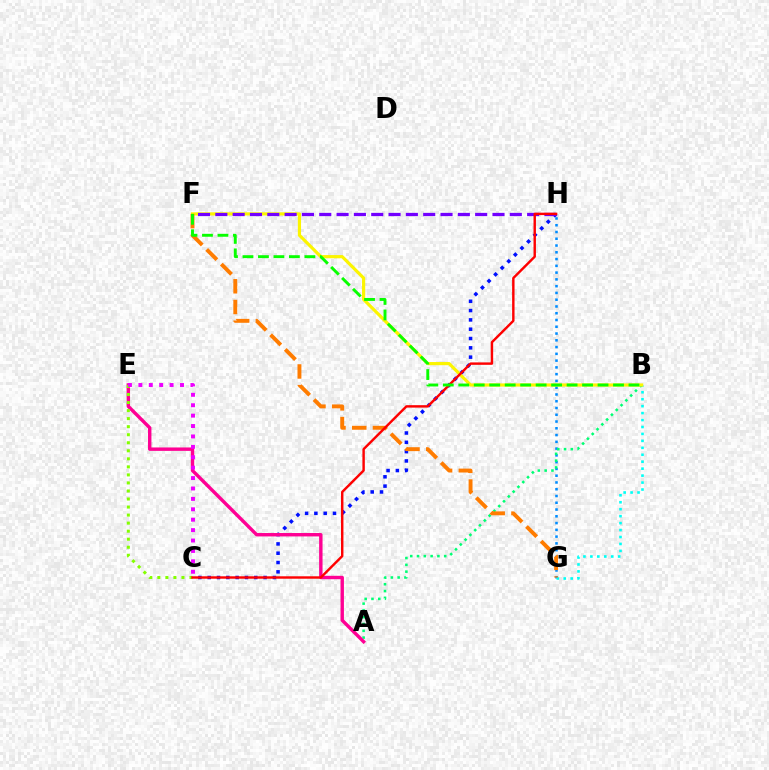{('C', 'H'): [{'color': '#0010ff', 'line_style': 'dotted', 'thickness': 2.53}, {'color': '#ff0000', 'line_style': 'solid', 'thickness': 1.75}], ('G', 'H'): [{'color': '#008cff', 'line_style': 'dotted', 'thickness': 1.84}], ('B', 'G'): [{'color': '#00fff6', 'line_style': 'dotted', 'thickness': 1.89}], ('A', 'B'): [{'color': '#00ff74', 'line_style': 'dotted', 'thickness': 1.85}], ('B', 'F'): [{'color': '#fcf500', 'line_style': 'solid', 'thickness': 2.29}, {'color': '#08ff00', 'line_style': 'dashed', 'thickness': 2.1}], ('F', 'H'): [{'color': '#7200ff', 'line_style': 'dashed', 'thickness': 2.35}], ('A', 'E'): [{'color': '#ff0094', 'line_style': 'solid', 'thickness': 2.45}], ('C', 'E'): [{'color': '#84ff00', 'line_style': 'dotted', 'thickness': 2.18}, {'color': '#ee00ff', 'line_style': 'dotted', 'thickness': 2.83}], ('F', 'G'): [{'color': '#ff7c00', 'line_style': 'dashed', 'thickness': 2.81}]}